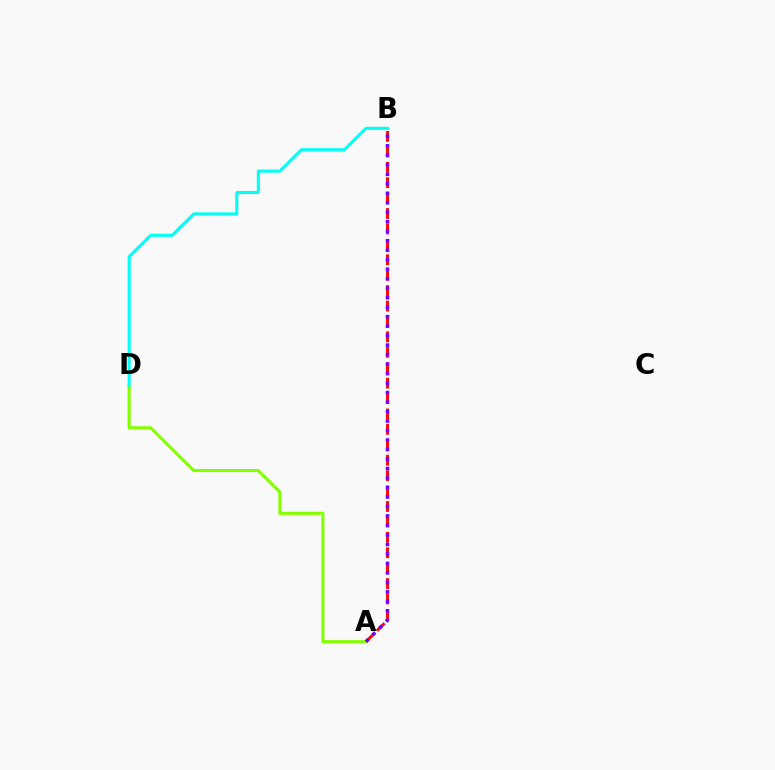{('A', 'B'): [{'color': '#ff0000', 'line_style': 'dashed', 'thickness': 2.09}, {'color': '#7200ff', 'line_style': 'dotted', 'thickness': 2.58}], ('A', 'D'): [{'color': '#84ff00', 'line_style': 'solid', 'thickness': 2.22}], ('B', 'D'): [{'color': '#00fff6', 'line_style': 'solid', 'thickness': 2.2}]}